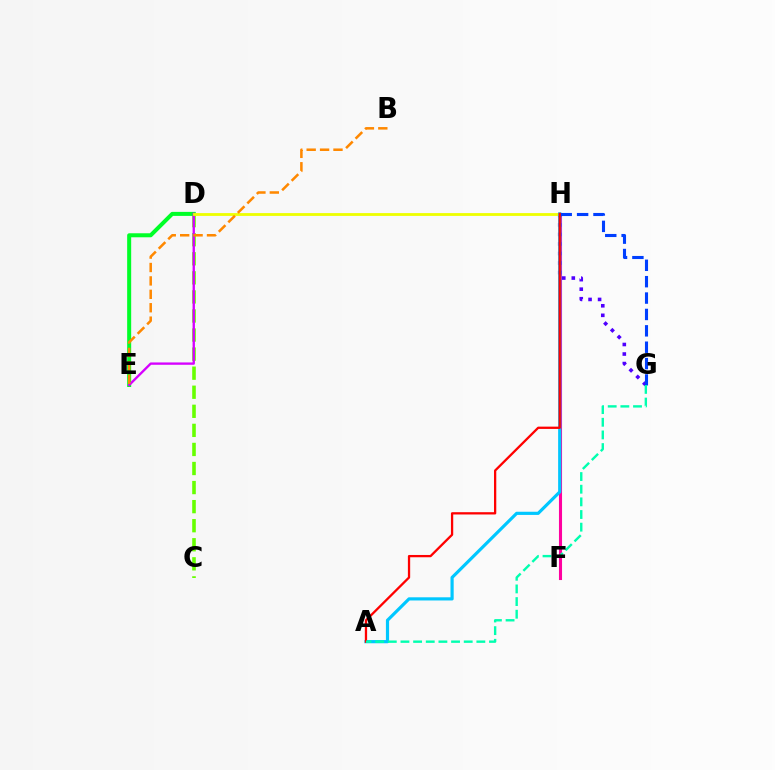{('C', 'D'): [{'color': '#66ff00', 'line_style': 'dashed', 'thickness': 2.59}], ('F', 'H'): [{'color': '#ff00a0', 'line_style': 'solid', 'thickness': 2.22}], ('G', 'H'): [{'color': '#4f00ff', 'line_style': 'dotted', 'thickness': 2.59}, {'color': '#003fff', 'line_style': 'dashed', 'thickness': 2.23}], ('D', 'E'): [{'color': '#00ff27', 'line_style': 'solid', 'thickness': 2.89}, {'color': '#d600ff', 'line_style': 'solid', 'thickness': 1.69}], ('D', 'H'): [{'color': '#eeff00', 'line_style': 'solid', 'thickness': 2.03}], ('A', 'H'): [{'color': '#00c7ff', 'line_style': 'solid', 'thickness': 2.29}, {'color': '#ff0000', 'line_style': 'solid', 'thickness': 1.65}], ('A', 'G'): [{'color': '#00ffaf', 'line_style': 'dashed', 'thickness': 1.72}], ('B', 'E'): [{'color': '#ff8800', 'line_style': 'dashed', 'thickness': 1.82}]}